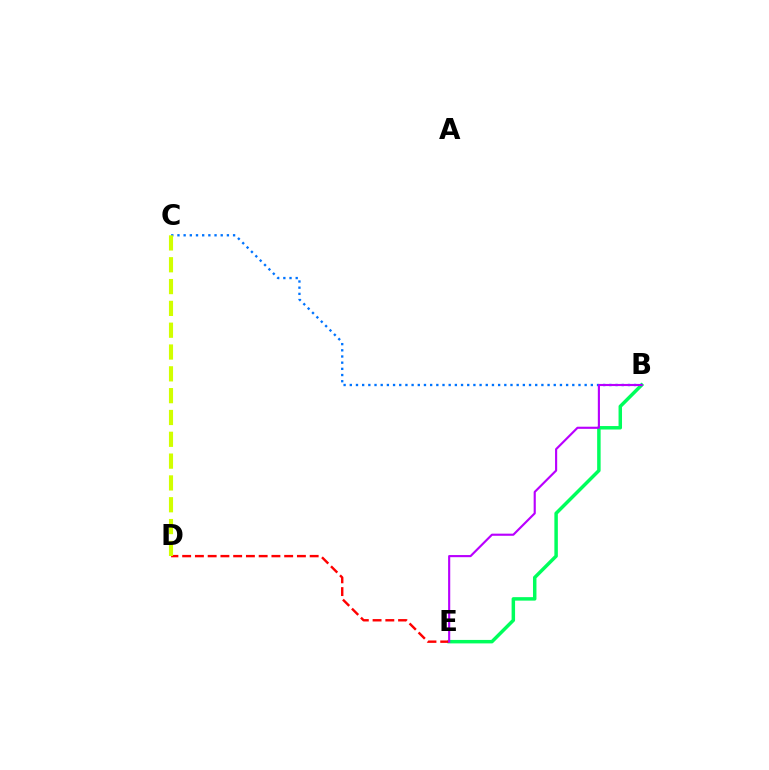{('B', 'E'): [{'color': '#00ff5c', 'line_style': 'solid', 'thickness': 2.5}, {'color': '#b900ff', 'line_style': 'solid', 'thickness': 1.54}], ('D', 'E'): [{'color': '#ff0000', 'line_style': 'dashed', 'thickness': 1.73}], ('B', 'C'): [{'color': '#0074ff', 'line_style': 'dotted', 'thickness': 1.68}], ('C', 'D'): [{'color': '#d1ff00', 'line_style': 'dashed', 'thickness': 2.96}]}